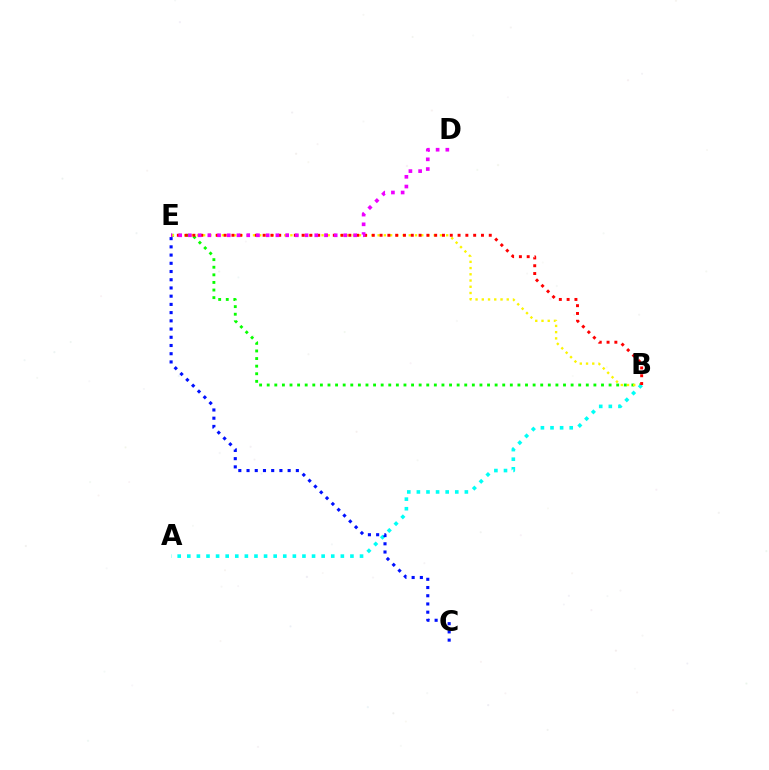{('B', 'E'): [{'color': '#08ff00', 'line_style': 'dotted', 'thickness': 2.06}, {'color': '#fcf500', 'line_style': 'dotted', 'thickness': 1.69}, {'color': '#ff0000', 'line_style': 'dotted', 'thickness': 2.12}], ('A', 'B'): [{'color': '#00fff6', 'line_style': 'dotted', 'thickness': 2.61}], ('D', 'E'): [{'color': '#ee00ff', 'line_style': 'dotted', 'thickness': 2.64}], ('C', 'E'): [{'color': '#0010ff', 'line_style': 'dotted', 'thickness': 2.23}]}